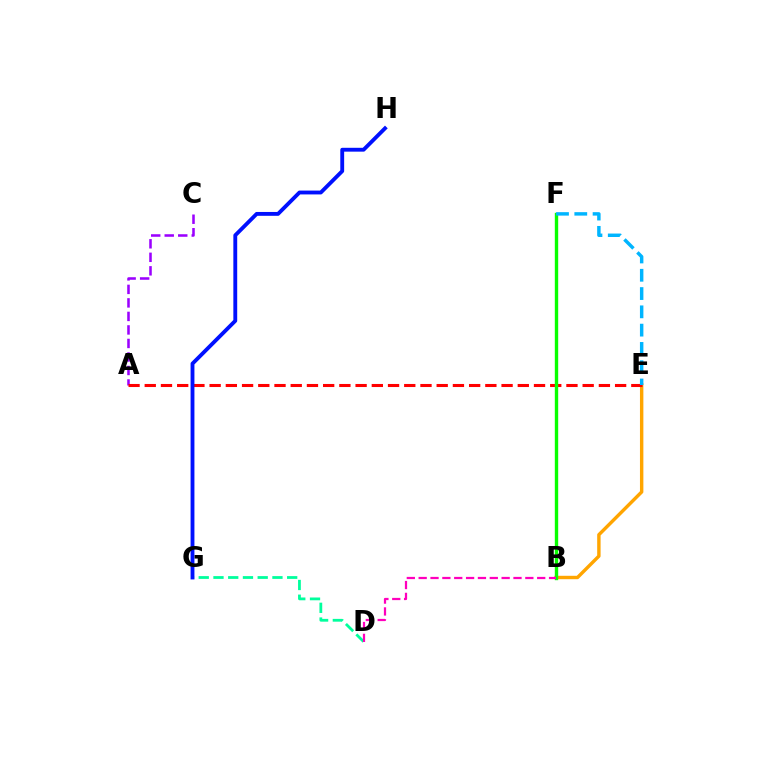{('D', 'G'): [{'color': '#00ff9d', 'line_style': 'dashed', 'thickness': 2.0}], ('B', 'E'): [{'color': '#ffa500', 'line_style': 'solid', 'thickness': 2.46}], ('A', 'C'): [{'color': '#9b00ff', 'line_style': 'dashed', 'thickness': 1.84}], ('A', 'E'): [{'color': '#ff0000', 'line_style': 'dashed', 'thickness': 2.2}], ('B', 'F'): [{'color': '#b3ff00', 'line_style': 'dotted', 'thickness': 2.04}, {'color': '#08ff00', 'line_style': 'solid', 'thickness': 2.43}], ('G', 'H'): [{'color': '#0010ff', 'line_style': 'solid', 'thickness': 2.78}], ('E', 'F'): [{'color': '#00b5ff', 'line_style': 'dashed', 'thickness': 2.48}], ('B', 'D'): [{'color': '#ff00bd', 'line_style': 'dashed', 'thickness': 1.61}]}